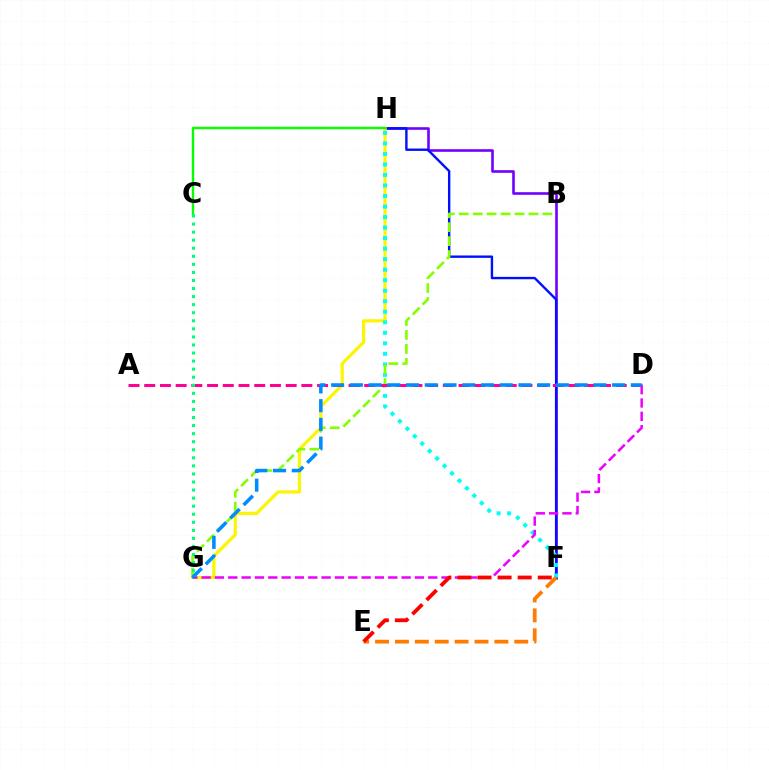{('F', 'H'): [{'color': '#7200ff', 'line_style': 'solid', 'thickness': 1.88}, {'color': '#0010ff', 'line_style': 'solid', 'thickness': 1.72}, {'color': '#00fff6', 'line_style': 'dotted', 'thickness': 2.86}], ('G', 'H'): [{'color': '#fcf500', 'line_style': 'solid', 'thickness': 2.3}], ('B', 'G'): [{'color': '#84ff00', 'line_style': 'dashed', 'thickness': 1.89}], ('C', 'H'): [{'color': '#08ff00', 'line_style': 'solid', 'thickness': 1.73}], ('E', 'F'): [{'color': '#ff7c00', 'line_style': 'dashed', 'thickness': 2.7}, {'color': '#ff0000', 'line_style': 'dashed', 'thickness': 2.73}], ('A', 'D'): [{'color': '#ff0094', 'line_style': 'dashed', 'thickness': 2.14}], ('C', 'G'): [{'color': '#00ff74', 'line_style': 'dotted', 'thickness': 2.19}], ('D', 'G'): [{'color': '#ee00ff', 'line_style': 'dashed', 'thickness': 1.81}, {'color': '#008cff', 'line_style': 'dashed', 'thickness': 2.54}]}